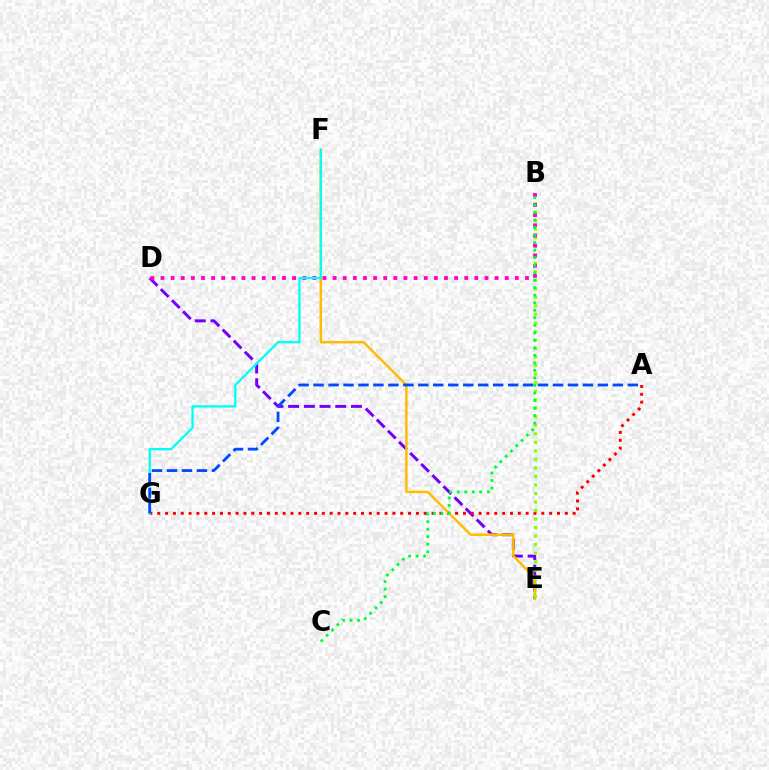{('D', 'E'): [{'color': '#7200ff', 'line_style': 'dashed', 'thickness': 2.13}], ('A', 'G'): [{'color': '#ff0000', 'line_style': 'dotted', 'thickness': 2.13}, {'color': '#004bff', 'line_style': 'dashed', 'thickness': 2.03}], ('E', 'F'): [{'color': '#ffbd00', 'line_style': 'solid', 'thickness': 1.78}], ('B', 'E'): [{'color': '#84ff00', 'line_style': 'dotted', 'thickness': 2.32}], ('B', 'D'): [{'color': '#ff00cf', 'line_style': 'dotted', 'thickness': 2.75}], ('F', 'G'): [{'color': '#00fff6', 'line_style': 'solid', 'thickness': 1.66}], ('B', 'C'): [{'color': '#00ff39', 'line_style': 'dotted', 'thickness': 2.04}]}